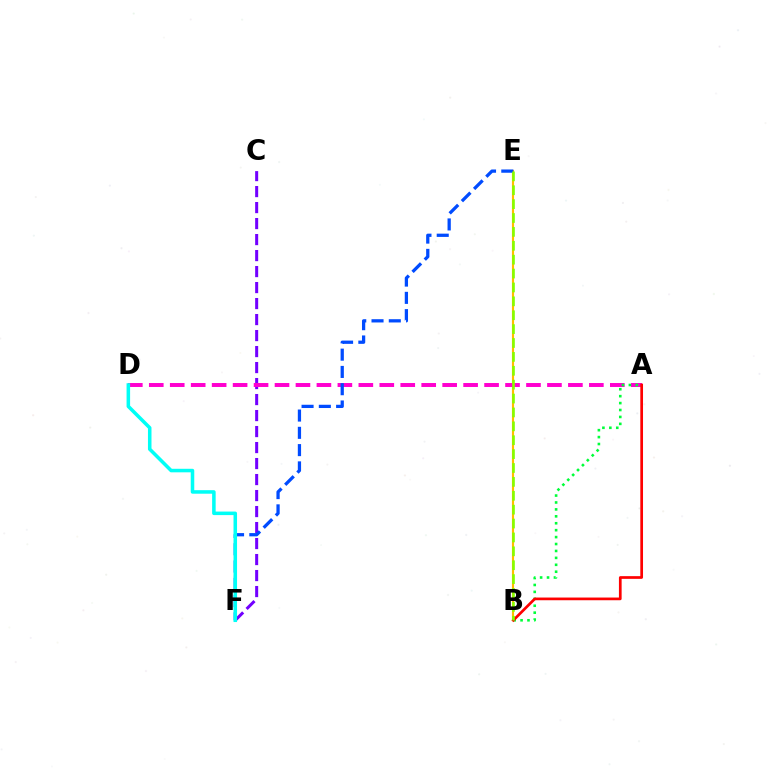{('B', 'E'): [{'color': '#ffbd00', 'line_style': 'solid', 'thickness': 1.54}, {'color': '#84ff00', 'line_style': 'dashed', 'thickness': 1.89}], ('C', 'F'): [{'color': '#7200ff', 'line_style': 'dashed', 'thickness': 2.17}], ('A', 'D'): [{'color': '#ff00cf', 'line_style': 'dashed', 'thickness': 2.85}], ('A', 'B'): [{'color': '#00ff39', 'line_style': 'dotted', 'thickness': 1.88}, {'color': '#ff0000', 'line_style': 'solid', 'thickness': 1.95}], ('E', 'F'): [{'color': '#004bff', 'line_style': 'dashed', 'thickness': 2.35}], ('D', 'F'): [{'color': '#00fff6', 'line_style': 'solid', 'thickness': 2.54}]}